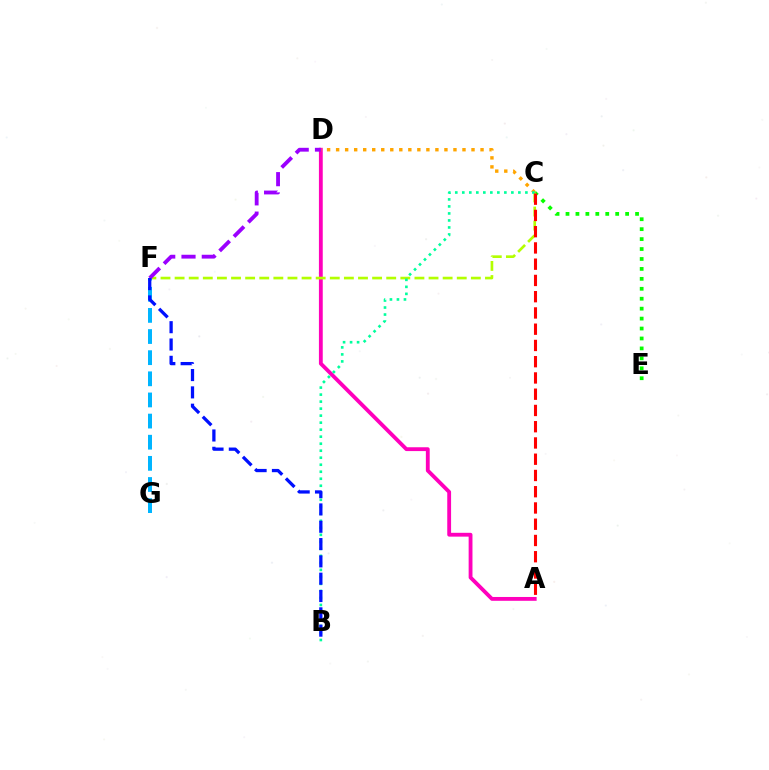{('A', 'D'): [{'color': '#ff00bd', 'line_style': 'solid', 'thickness': 2.76}], ('C', 'E'): [{'color': '#08ff00', 'line_style': 'dotted', 'thickness': 2.7}], ('C', 'D'): [{'color': '#ffa500', 'line_style': 'dotted', 'thickness': 2.45}], ('C', 'F'): [{'color': '#b3ff00', 'line_style': 'dashed', 'thickness': 1.92}], ('B', 'C'): [{'color': '#00ff9d', 'line_style': 'dotted', 'thickness': 1.9}], ('F', 'G'): [{'color': '#00b5ff', 'line_style': 'dashed', 'thickness': 2.87}], ('A', 'C'): [{'color': '#ff0000', 'line_style': 'dashed', 'thickness': 2.21}], ('D', 'F'): [{'color': '#9b00ff', 'line_style': 'dashed', 'thickness': 2.76}], ('B', 'F'): [{'color': '#0010ff', 'line_style': 'dashed', 'thickness': 2.35}]}